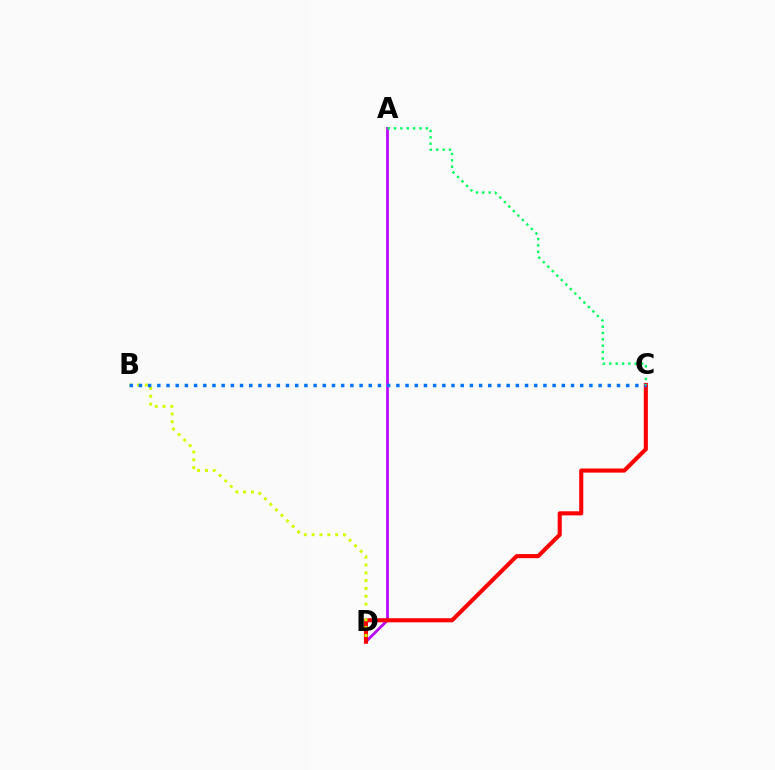{('A', 'D'): [{'color': '#b900ff', 'line_style': 'solid', 'thickness': 1.95}], ('C', 'D'): [{'color': '#ff0000', 'line_style': 'solid', 'thickness': 2.95}], ('B', 'D'): [{'color': '#d1ff00', 'line_style': 'dotted', 'thickness': 2.13}], ('B', 'C'): [{'color': '#0074ff', 'line_style': 'dotted', 'thickness': 2.5}], ('A', 'C'): [{'color': '#00ff5c', 'line_style': 'dotted', 'thickness': 1.73}]}